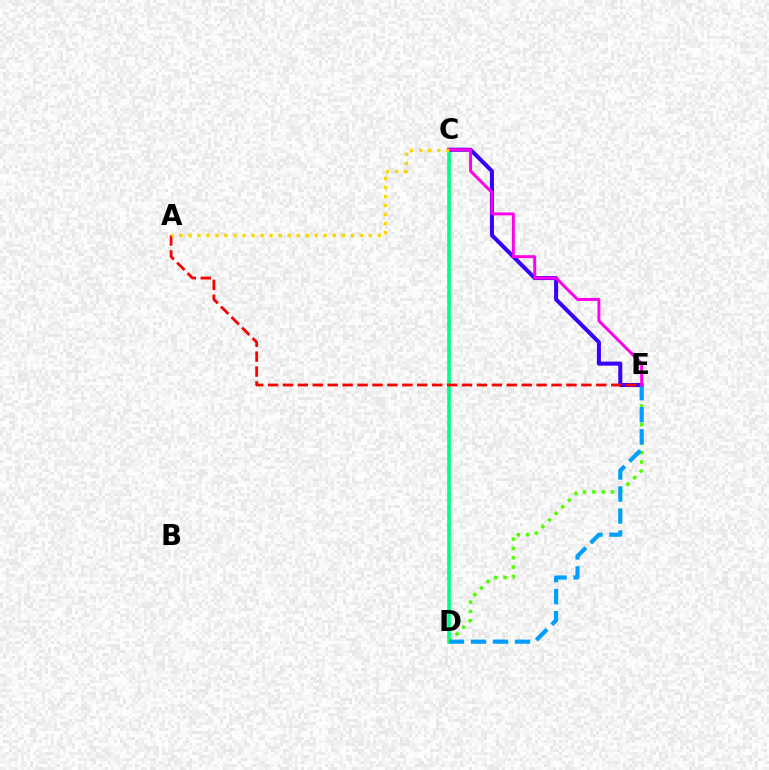{('C', 'D'): [{'color': '#00ff86', 'line_style': 'solid', 'thickness': 2.63}], ('D', 'E'): [{'color': '#4fff00', 'line_style': 'dotted', 'thickness': 2.53}, {'color': '#009eff', 'line_style': 'dashed', 'thickness': 2.99}], ('C', 'E'): [{'color': '#3700ff', 'line_style': 'solid', 'thickness': 2.91}, {'color': '#ff00ed', 'line_style': 'solid', 'thickness': 2.11}], ('A', 'E'): [{'color': '#ff0000', 'line_style': 'dashed', 'thickness': 2.03}], ('A', 'C'): [{'color': '#ffd500', 'line_style': 'dotted', 'thickness': 2.45}]}